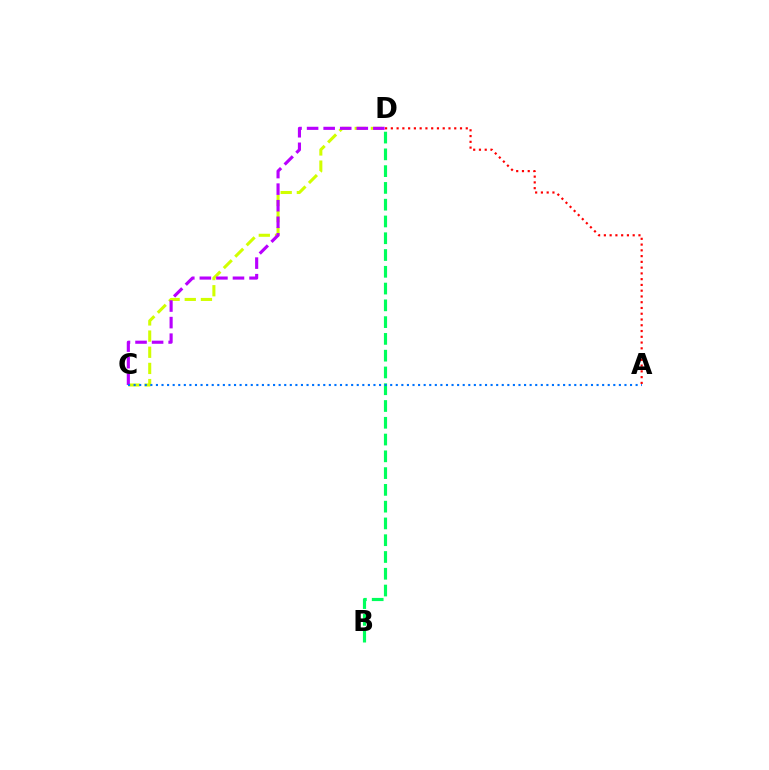{('A', 'D'): [{'color': '#ff0000', 'line_style': 'dotted', 'thickness': 1.57}], ('C', 'D'): [{'color': '#d1ff00', 'line_style': 'dashed', 'thickness': 2.2}, {'color': '#b900ff', 'line_style': 'dashed', 'thickness': 2.25}], ('B', 'D'): [{'color': '#00ff5c', 'line_style': 'dashed', 'thickness': 2.28}], ('A', 'C'): [{'color': '#0074ff', 'line_style': 'dotted', 'thickness': 1.52}]}